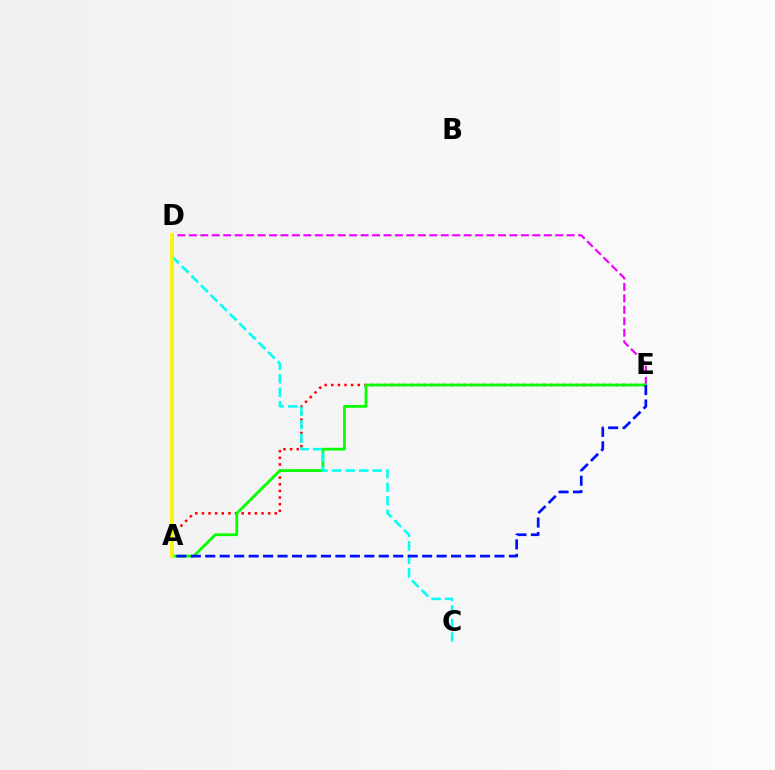{('D', 'E'): [{'color': '#ee00ff', 'line_style': 'dashed', 'thickness': 1.56}], ('A', 'E'): [{'color': '#ff0000', 'line_style': 'dotted', 'thickness': 1.8}, {'color': '#08ff00', 'line_style': 'solid', 'thickness': 2.0}, {'color': '#0010ff', 'line_style': 'dashed', 'thickness': 1.96}], ('C', 'D'): [{'color': '#00fff6', 'line_style': 'dashed', 'thickness': 1.84}], ('A', 'D'): [{'color': '#fcf500', 'line_style': 'solid', 'thickness': 2.61}]}